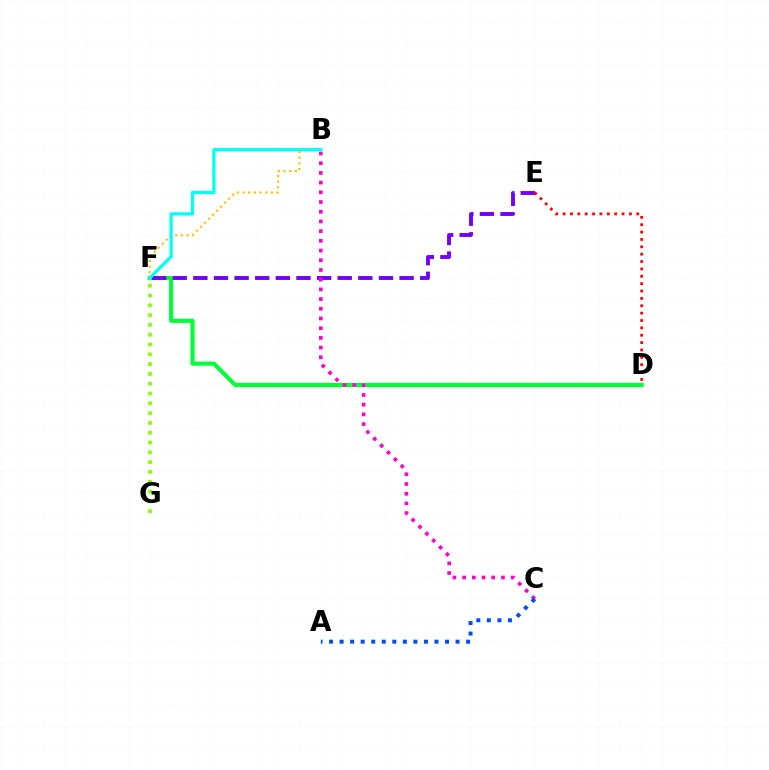{('F', 'G'): [{'color': '#84ff00', 'line_style': 'dotted', 'thickness': 2.66}], ('B', 'F'): [{'color': '#ffbd00', 'line_style': 'dotted', 'thickness': 1.54}, {'color': '#00fff6', 'line_style': 'solid', 'thickness': 2.33}], ('D', 'F'): [{'color': '#00ff39', 'line_style': 'solid', 'thickness': 2.97}], ('E', 'F'): [{'color': '#7200ff', 'line_style': 'dashed', 'thickness': 2.8}], ('B', 'C'): [{'color': '#ff00cf', 'line_style': 'dotted', 'thickness': 2.64}], ('D', 'E'): [{'color': '#ff0000', 'line_style': 'dotted', 'thickness': 2.0}], ('A', 'C'): [{'color': '#004bff', 'line_style': 'dotted', 'thickness': 2.86}]}